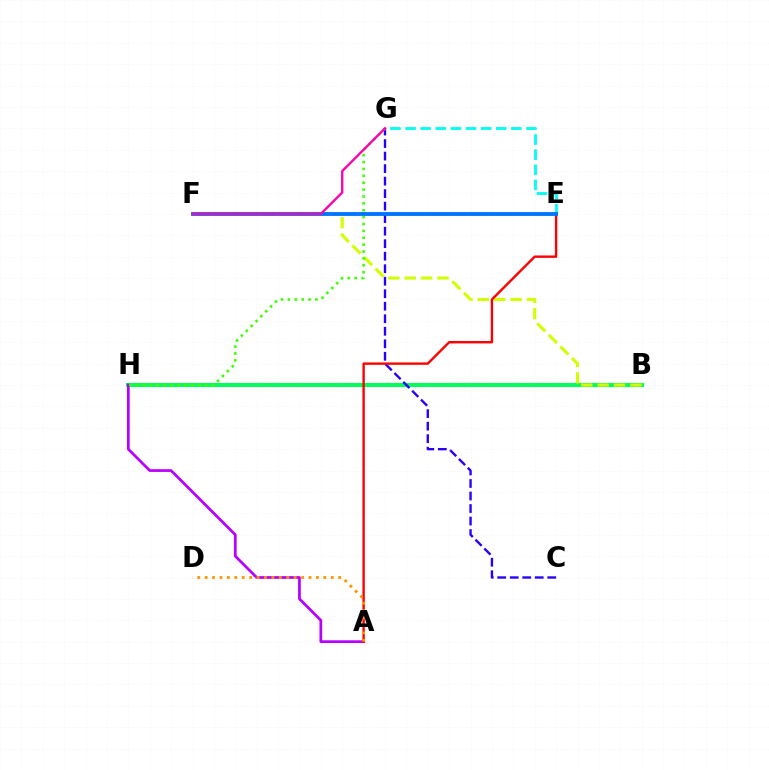{('B', 'H'): [{'color': '#00ff5c', 'line_style': 'solid', 'thickness': 2.91}], ('A', 'H'): [{'color': '#b900ff', 'line_style': 'solid', 'thickness': 1.97}], ('C', 'G'): [{'color': '#2500ff', 'line_style': 'dashed', 'thickness': 1.7}], ('B', 'F'): [{'color': '#d1ff00', 'line_style': 'dashed', 'thickness': 2.23}], ('E', 'G'): [{'color': '#00fff6', 'line_style': 'dashed', 'thickness': 2.05}], ('G', 'H'): [{'color': '#3dff00', 'line_style': 'dotted', 'thickness': 1.87}], ('A', 'E'): [{'color': '#ff0000', 'line_style': 'solid', 'thickness': 1.72}], ('E', 'F'): [{'color': '#0074ff', 'line_style': 'solid', 'thickness': 2.77}], ('A', 'D'): [{'color': '#ff9400', 'line_style': 'dotted', 'thickness': 2.02}], ('F', 'G'): [{'color': '#ff00ac', 'line_style': 'solid', 'thickness': 1.67}]}